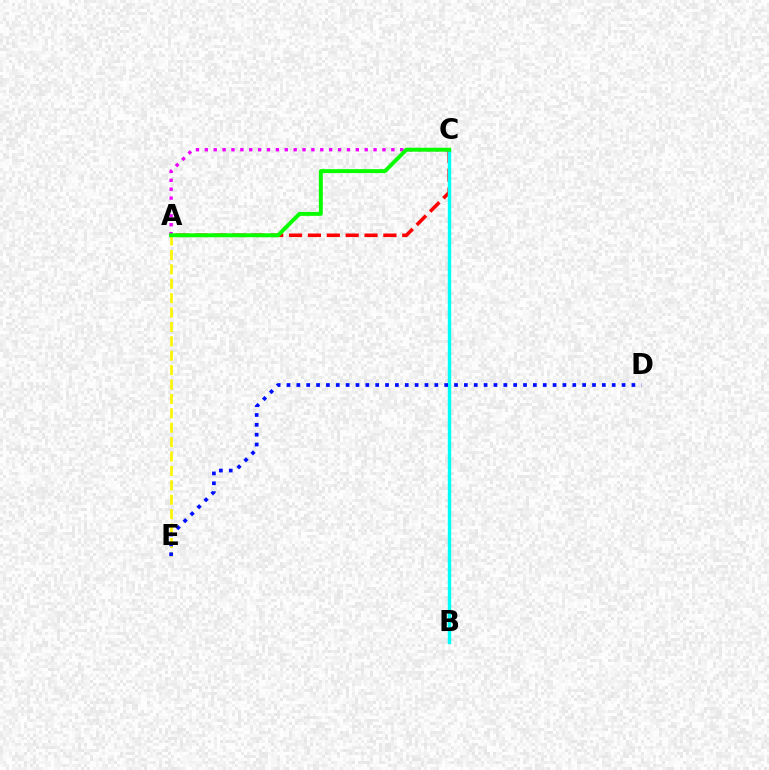{('A', 'C'): [{'color': '#ff0000', 'line_style': 'dashed', 'thickness': 2.56}, {'color': '#ee00ff', 'line_style': 'dotted', 'thickness': 2.41}, {'color': '#08ff00', 'line_style': 'solid', 'thickness': 2.84}], ('A', 'E'): [{'color': '#fcf500', 'line_style': 'dashed', 'thickness': 1.96}], ('B', 'C'): [{'color': '#00fff6', 'line_style': 'solid', 'thickness': 2.44}], ('D', 'E'): [{'color': '#0010ff', 'line_style': 'dotted', 'thickness': 2.68}]}